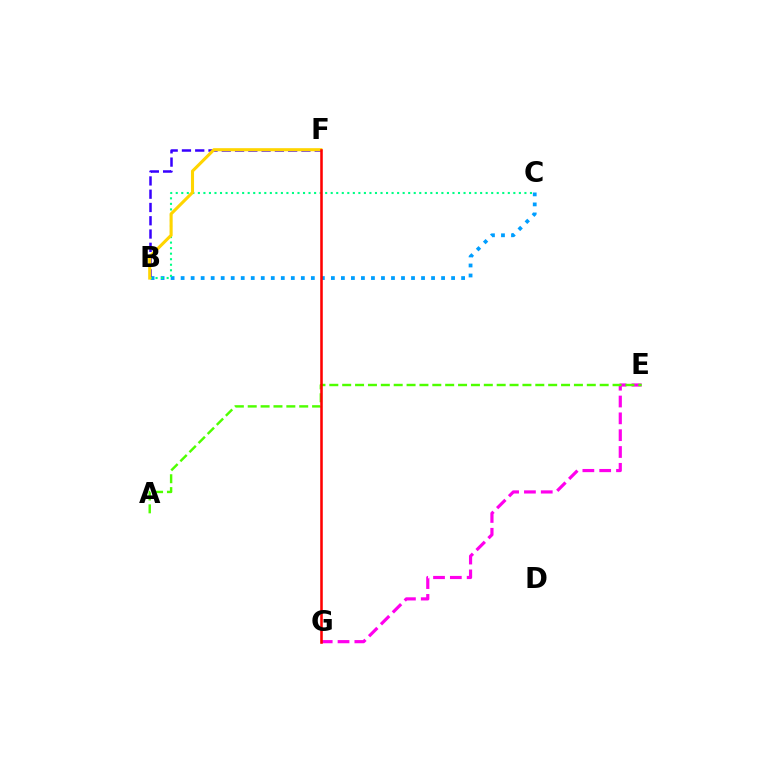{('B', 'C'): [{'color': '#009eff', 'line_style': 'dotted', 'thickness': 2.72}, {'color': '#00ff86', 'line_style': 'dotted', 'thickness': 1.5}], ('E', 'G'): [{'color': '#ff00ed', 'line_style': 'dashed', 'thickness': 2.29}], ('A', 'E'): [{'color': '#4fff00', 'line_style': 'dashed', 'thickness': 1.75}], ('B', 'F'): [{'color': '#3700ff', 'line_style': 'dashed', 'thickness': 1.8}, {'color': '#ffd500', 'line_style': 'solid', 'thickness': 2.22}], ('F', 'G'): [{'color': '#ff0000', 'line_style': 'solid', 'thickness': 1.84}]}